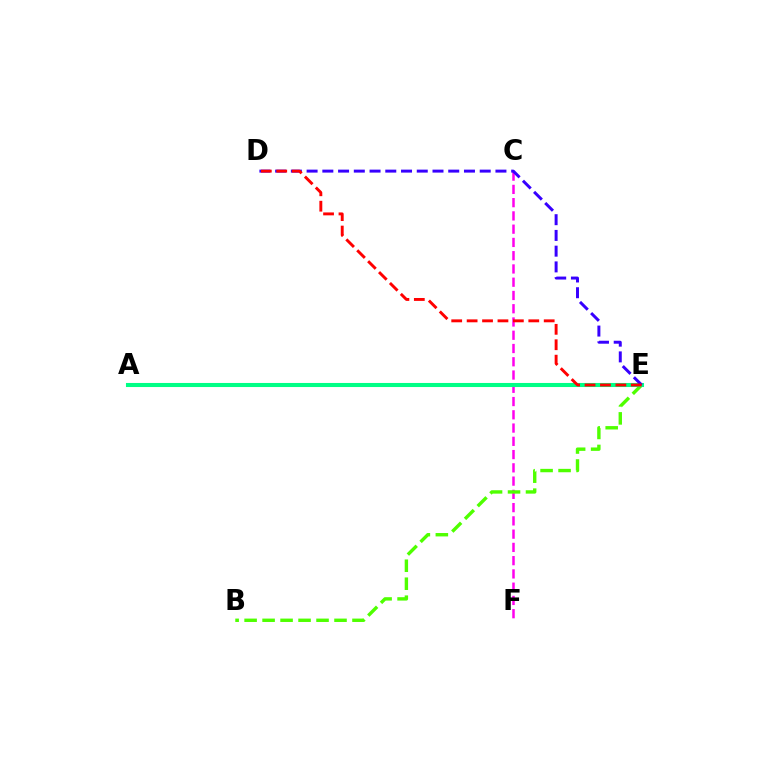{('C', 'F'): [{'color': '#ff00ed', 'line_style': 'dashed', 'thickness': 1.8}], ('A', 'E'): [{'color': '#009eff', 'line_style': 'solid', 'thickness': 2.12}, {'color': '#ffd500', 'line_style': 'solid', 'thickness': 2.67}, {'color': '#00ff86', 'line_style': 'solid', 'thickness': 2.93}], ('B', 'E'): [{'color': '#4fff00', 'line_style': 'dashed', 'thickness': 2.44}], ('D', 'E'): [{'color': '#3700ff', 'line_style': 'dashed', 'thickness': 2.14}, {'color': '#ff0000', 'line_style': 'dashed', 'thickness': 2.09}]}